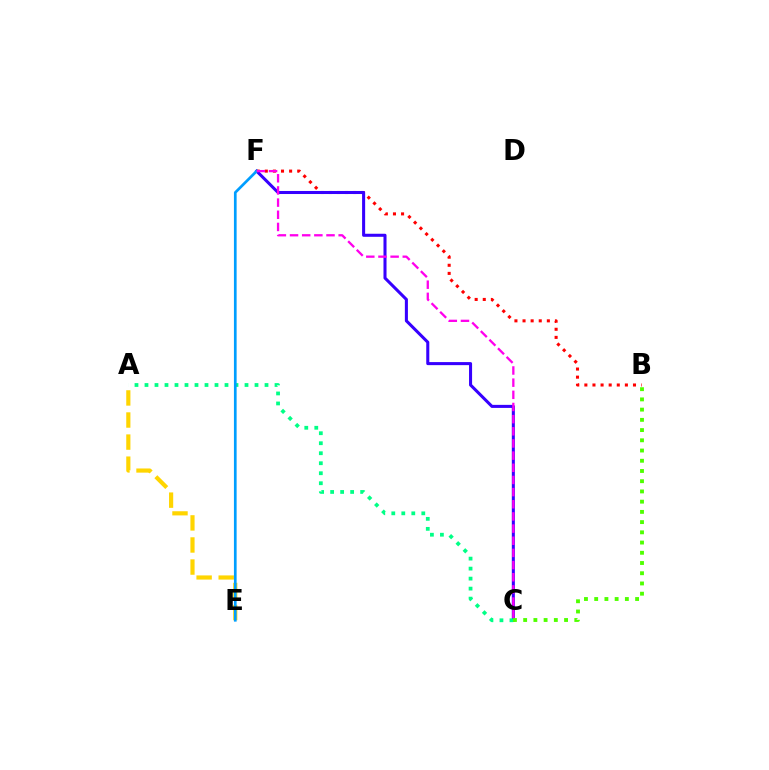{('B', 'F'): [{'color': '#ff0000', 'line_style': 'dotted', 'thickness': 2.2}], ('C', 'F'): [{'color': '#3700ff', 'line_style': 'solid', 'thickness': 2.2}, {'color': '#ff00ed', 'line_style': 'dashed', 'thickness': 1.65}], ('A', 'C'): [{'color': '#00ff86', 'line_style': 'dotted', 'thickness': 2.72}], ('A', 'E'): [{'color': '#ffd500', 'line_style': 'dashed', 'thickness': 3.0}], ('E', 'F'): [{'color': '#009eff', 'line_style': 'solid', 'thickness': 1.94}], ('B', 'C'): [{'color': '#4fff00', 'line_style': 'dotted', 'thickness': 2.78}]}